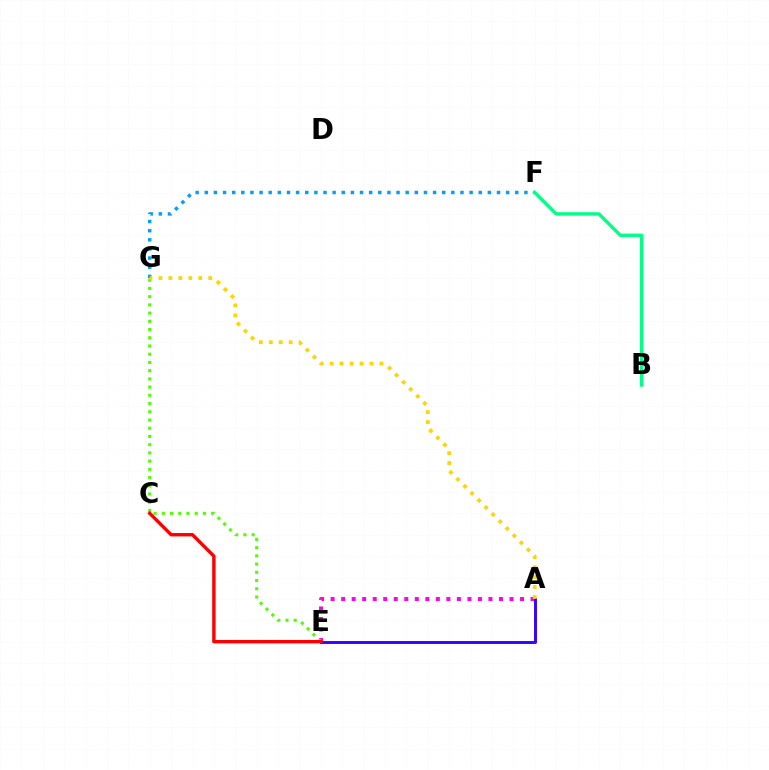{('A', 'E'): [{'color': '#ff00ed', 'line_style': 'dotted', 'thickness': 2.86}, {'color': '#3700ff', 'line_style': 'solid', 'thickness': 2.11}], ('E', 'G'): [{'color': '#4fff00', 'line_style': 'dotted', 'thickness': 2.23}], ('C', 'E'): [{'color': '#ff0000', 'line_style': 'solid', 'thickness': 2.44}], ('F', 'G'): [{'color': '#009eff', 'line_style': 'dotted', 'thickness': 2.48}], ('B', 'F'): [{'color': '#00ff86', 'line_style': 'solid', 'thickness': 2.42}], ('A', 'G'): [{'color': '#ffd500', 'line_style': 'dotted', 'thickness': 2.71}]}